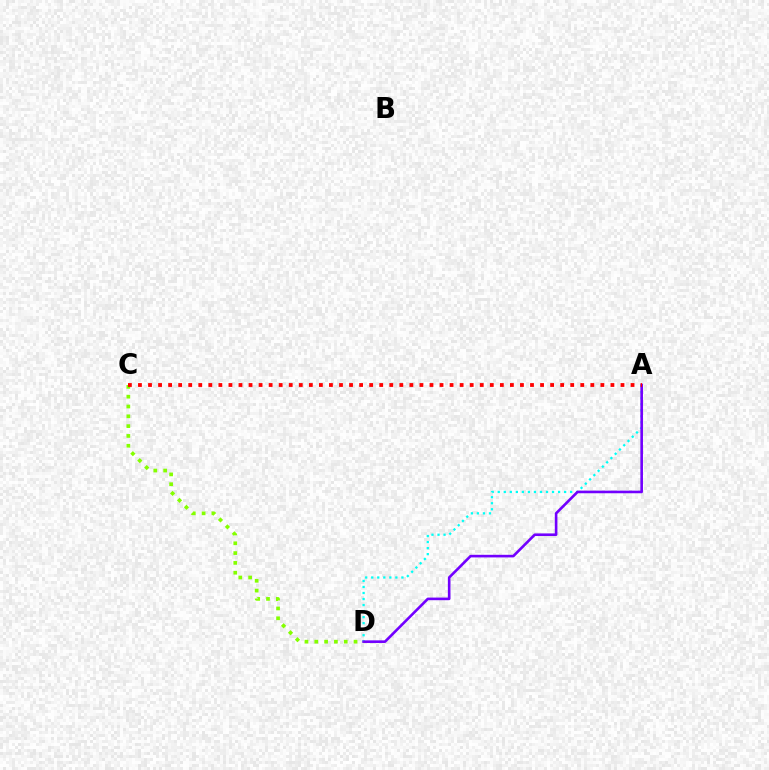{('A', 'D'): [{'color': '#00fff6', 'line_style': 'dotted', 'thickness': 1.64}, {'color': '#7200ff', 'line_style': 'solid', 'thickness': 1.88}], ('C', 'D'): [{'color': '#84ff00', 'line_style': 'dotted', 'thickness': 2.67}], ('A', 'C'): [{'color': '#ff0000', 'line_style': 'dotted', 'thickness': 2.73}]}